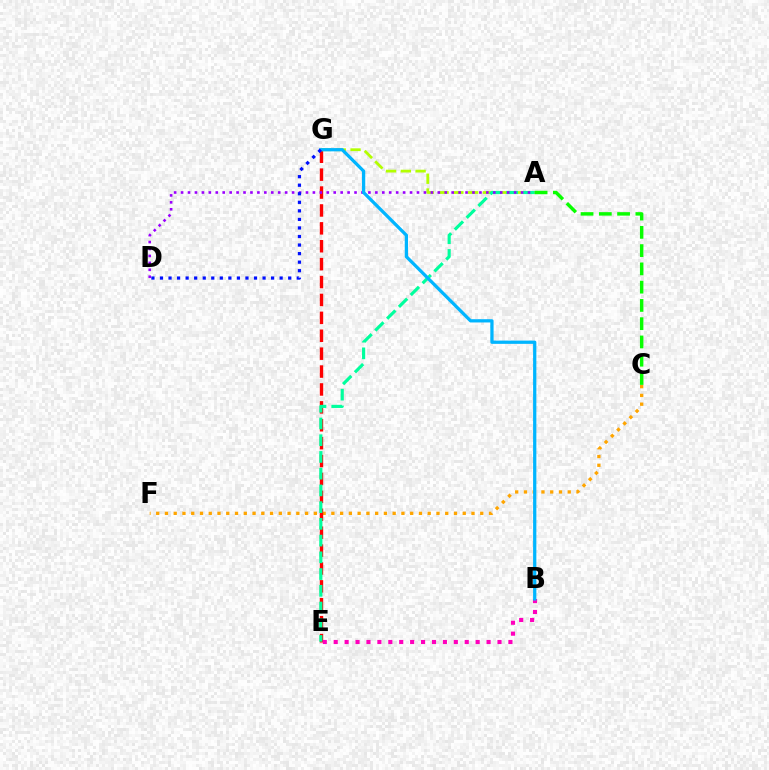{('C', 'F'): [{'color': '#ffa500', 'line_style': 'dotted', 'thickness': 2.38}], ('E', 'G'): [{'color': '#ff0000', 'line_style': 'dashed', 'thickness': 2.43}], ('A', 'G'): [{'color': '#b3ff00', 'line_style': 'dashed', 'thickness': 2.01}], ('A', 'E'): [{'color': '#00ff9d', 'line_style': 'dashed', 'thickness': 2.27}], ('A', 'D'): [{'color': '#9b00ff', 'line_style': 'dotted', 'thickness': 1.89}], ('B', 'E'): [{'color': '#ff00bd', 'line_style': 'dotted', 'thickness': 2.97}], ('B', 'G'): [{'color': '#00b5ff', 'line_style': 'solid', 'thickness': 2.35}], ('A', 'C'): [{'color': '#08ff00', 'line_style': 'dashed', 'thickness': 2.48}], ('D', 'G'): [{'color': '#0010ff', 'line_style': 'dotted', 'thickness': 2.32}]}